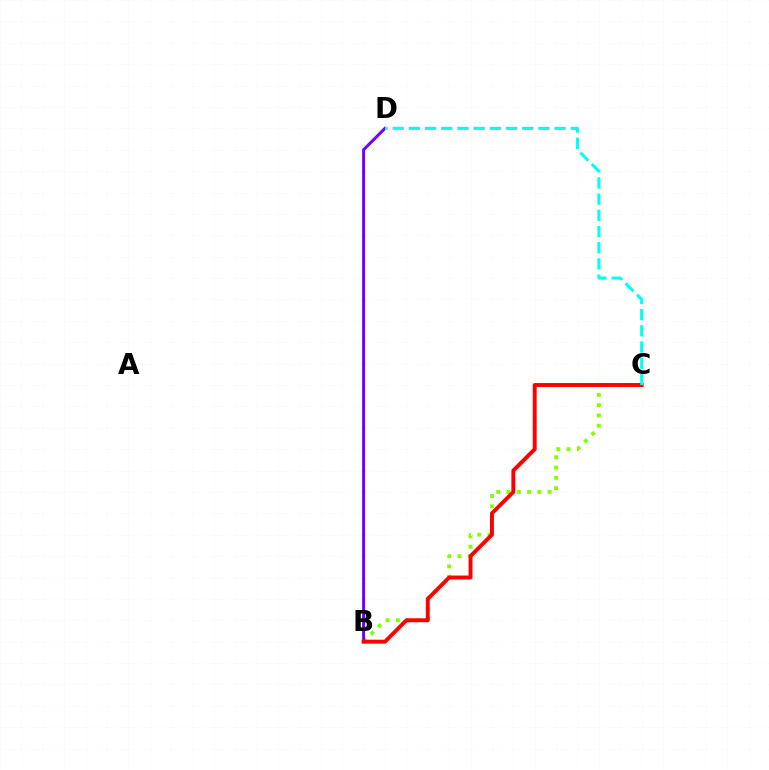{('B', 'C'): [{'color': '#84ff00', 'line_style': 'dotted', 'thickness': 2.8}, {'color': '#ff0000', 'line_style': 'solid', 'thickness': 2.82}], ('B', 'D'): [{'color': '#7200ff', 'line_style': 'solid', 'thickness': 2.15}], ('C', 'D'): [{'color': '#00fff6', 'line_style': 'dashed', 'thickness': 2.2}]}